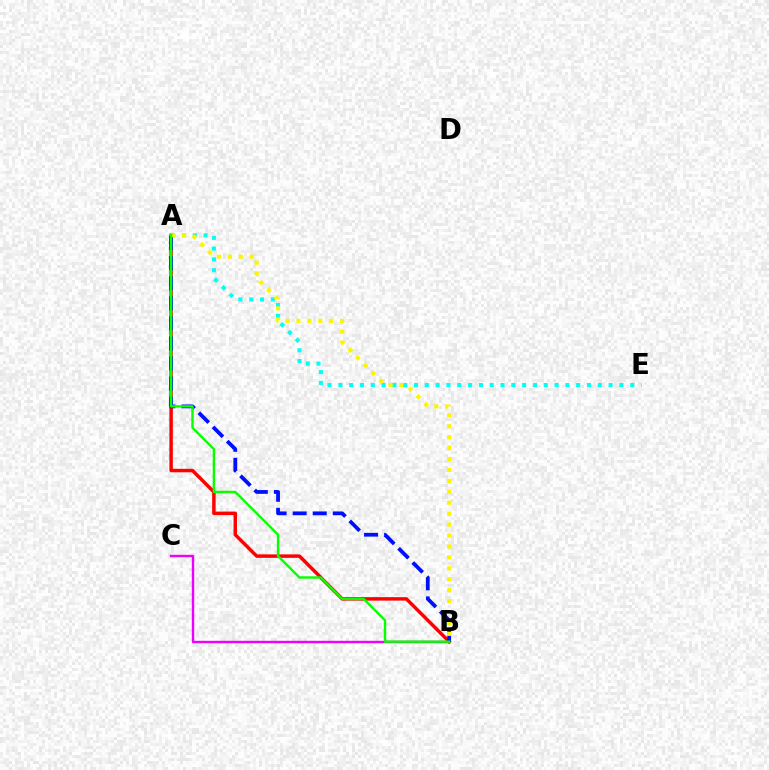{('A', 'E'): [{'color': '#00fff6', 'line_style': 'dotted', 'thickness': 2.94}], ('B', 'C'): [{'color': '#ee00ff', 'line_style': 'solid', 'thickness': 1.73}], ('A', 'B'): [{'color': '#ff0000', 'line_style': 'solid', 'thickness': 2.49}, {'color': '#0010ff', 'line_style': 'dashed', 'thickness': 2.73}, {'color': '#fcf500', 'line_style': 'dotted', 'thickness': 2.97}, {'color': '#08ff00', 'line_style': 'solid', 'thickness': 1.74}]}